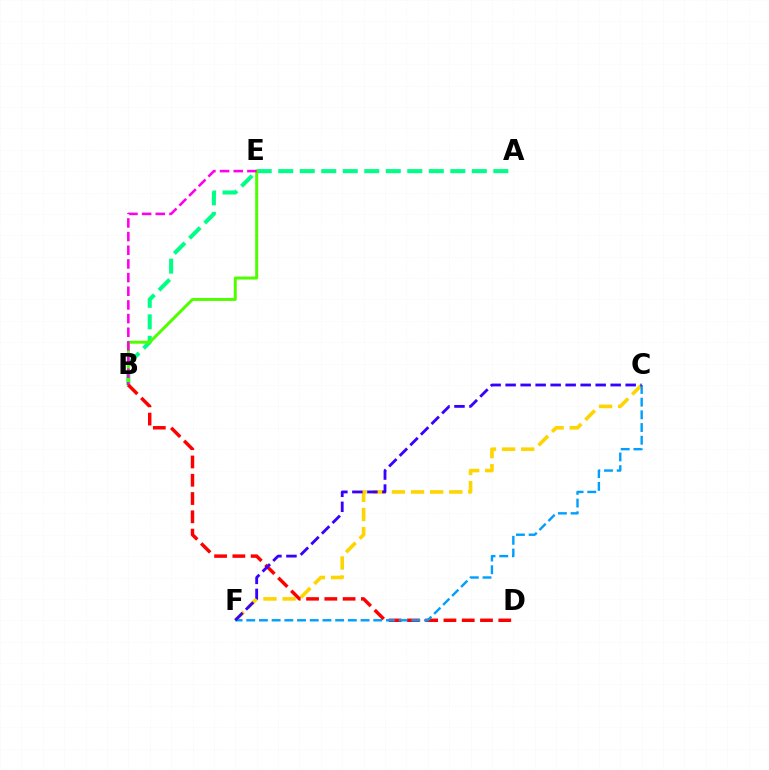{('A', 'B'): [{'color': '#00ff86', 'line_style': 'dashed', 'thickness': 2.92}], ('B', 'E'): [{'color': '#4fff00', 'line_style': 'solid', 'thickness': 2.15}, {'color': '#ff00ed', 'line_style': 'dashed', 'thickness': 1.86}], ('B', 'D'): [{'color': '#ff0000', 'line_style': 'dashed', 'thickness': 2.48}], ('C', 'F'): [{'color': '#ffd500', 'line_style': 'dashed', 'thickness': 2.6}, {'color': '#009eff', 'line_style': 'dashed', 'thickness': 1.73}, {'color': '#3700ff', 'line_style': 'dashed', 'thickness': 2.04}]}